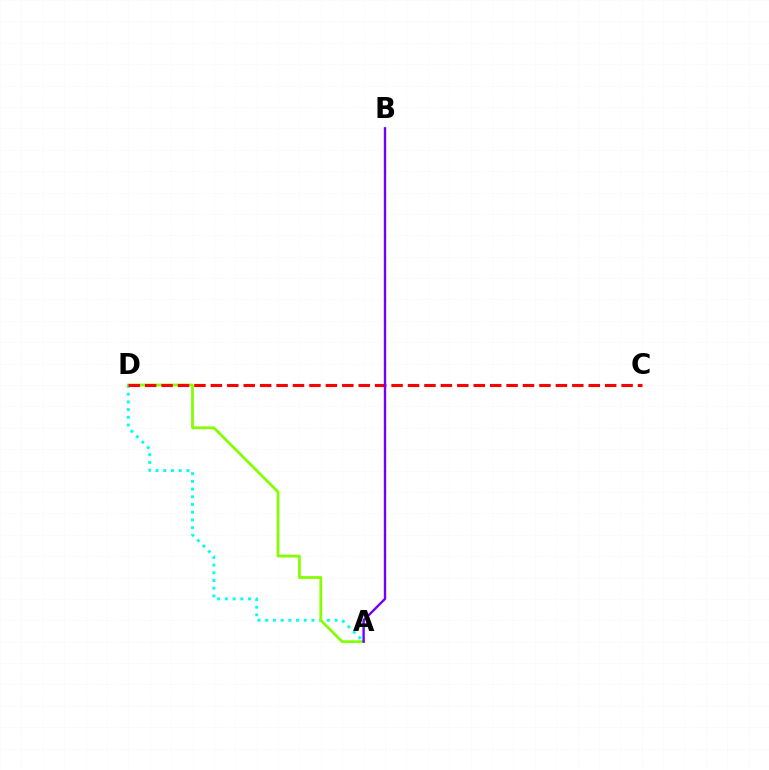{('A', 'D'): [{'color': '#00fff6', 'line_style': 'dotted', 'thickness': 2.1}, {'color': '#84ff00', 'line_style': 'solid', 'thickness': 2.0}], ('C', 'D'): [{'color': '#ff0000', 'line_style': 'dashed', 'thickness': 2.23}], ('A', 'B'): [{'color': '#7200ff', 'line_style': 'solid', 'thickness': 1.72}]}